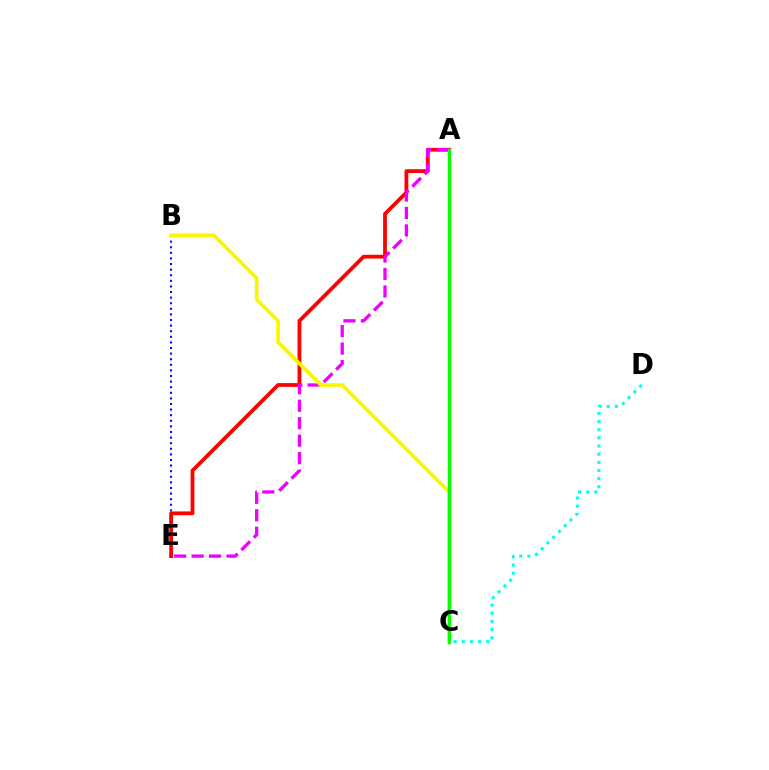{('B', 'E'): [{'color': '#0010ff', 'line_style': 'dotted', 'thickness': 1.52}], ('A', 'E'): [{'color': '#ff0000', 'line_style': 'solid', 'thickness': 2.73}, {'color': '#ee00ff', 'line_style': 'dashed', 'thickness': 2.37}], ('C', 'D'): [{'color': '#00fff6', 'line_style': 'dotted', 'thickness': 2.22}], ('B', 'C'): [{'color': '#fcf500', 'line_style': 'solid', 'thickness': 2.64}], ('A', 'C'): [{'color': '#08ff00', 'line_style': 'solid', 'thickness': 2.49}]}